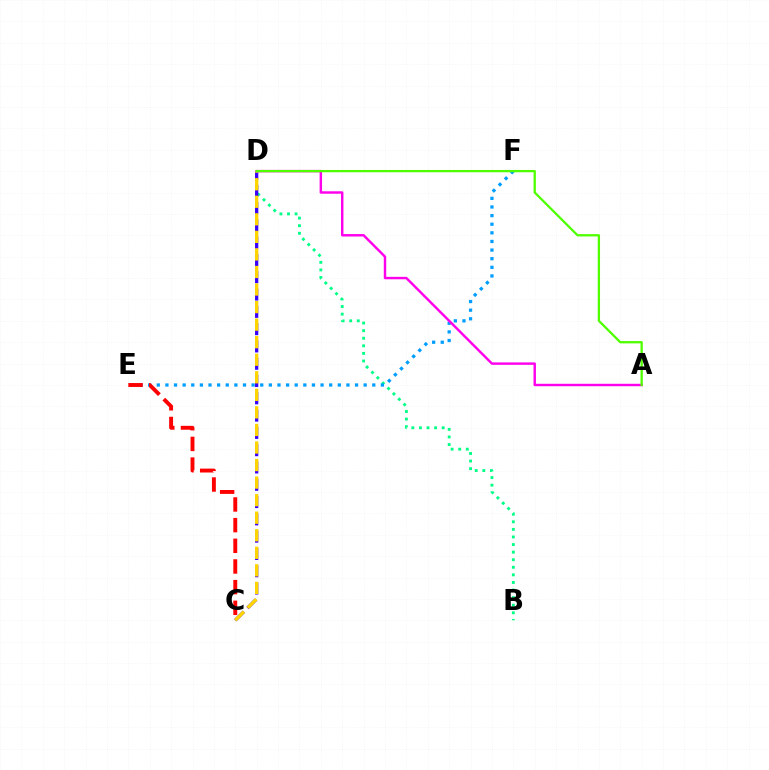{('B', 'D'): [{'color': '#00ff86', 'line_style': 'dotted', 'thickness': 2.06}], ('C', 'D'): [{'color': '#3700ff', 'line_style': 'dashed', 'thickness': 2.35}, {'color': '#ffd500', 'line_style': 'dashed', 'thickness': 2.38}], ('E', 'F'): [{'color': '#009eff', 'line_style': 'dotted', 'thickness': 2.34}], ('A', 'D'): [{'color': '#ff00ed', 'line_style': 'solid', 'thickness': 1.75}, {'color': '#4fff00', 'line_style': 'solid', 'thickness': 1.65}], ('C', 'E'): [{'color': '#ff0000', 'line_style': 'dashed', 'thickness': 2.81}]}